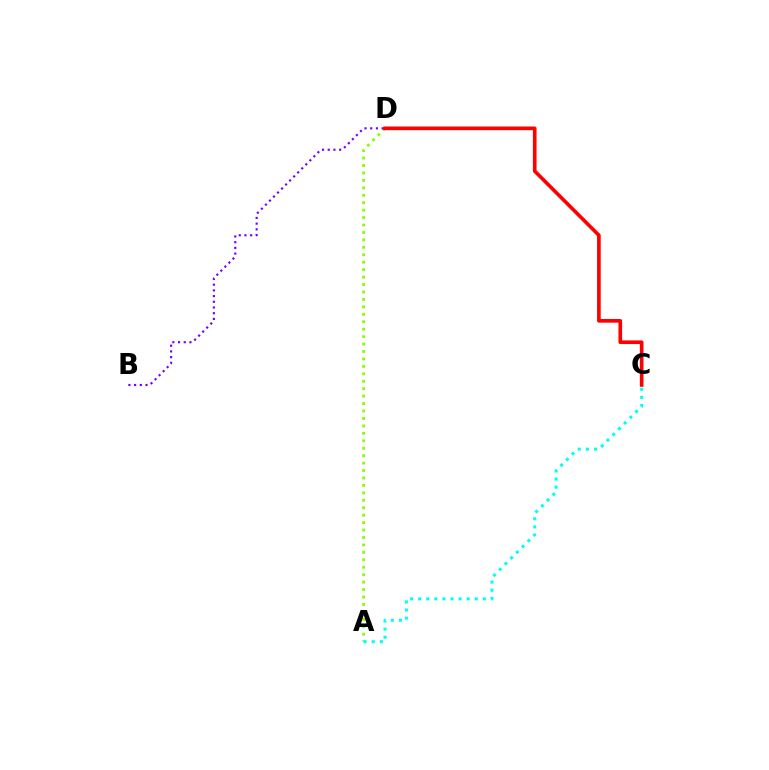{('A', 'D'): [{'color': '#84ff00', 'line_style': 'dotted', 'thickness': 2.02}], ('B', 'D'): [{'color': '#7200ff', 'line_style': 'dotted', 'thickness': 1.55}], ('A', 'C'): [{'color': '#00fff6', 'line_style': 'dotted', 'thickness': 2.2}], ('C', 'D'): [{'color': '#ff0000', 'line_style': 'solid', 'thickness': 2.62}]}